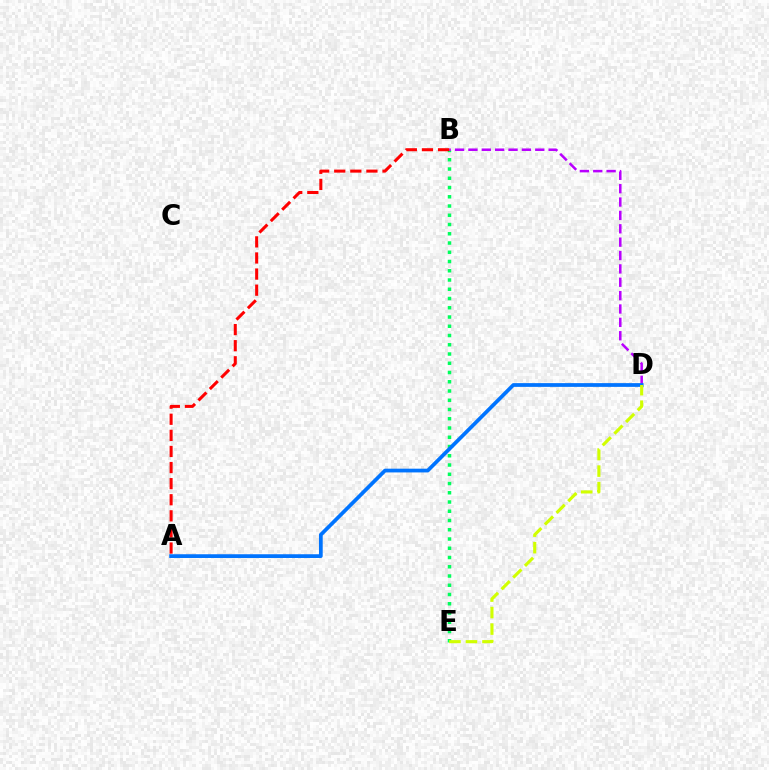{('B', 'E'): [{'color': '#00ff5c', 'line_style': 'dotted', 'thickness': 2.51}], ('B', 'D'): [{'color': '#b900ff', 'line_style': 'dashed', 'thickness': 1.82}], ('A', 'B'): [{'color': '#ff0000', 'line_style': 'dashed', 'thickness': 2.19}], ('A', 'D'): [{'color': '#0074ff', 'line_style': 'solid', 'thickness': 2.69}], ('D', 'E'): [{'color': '#d1ff00', 'line_style': 'dashed', 'thickness': 2.24}]}